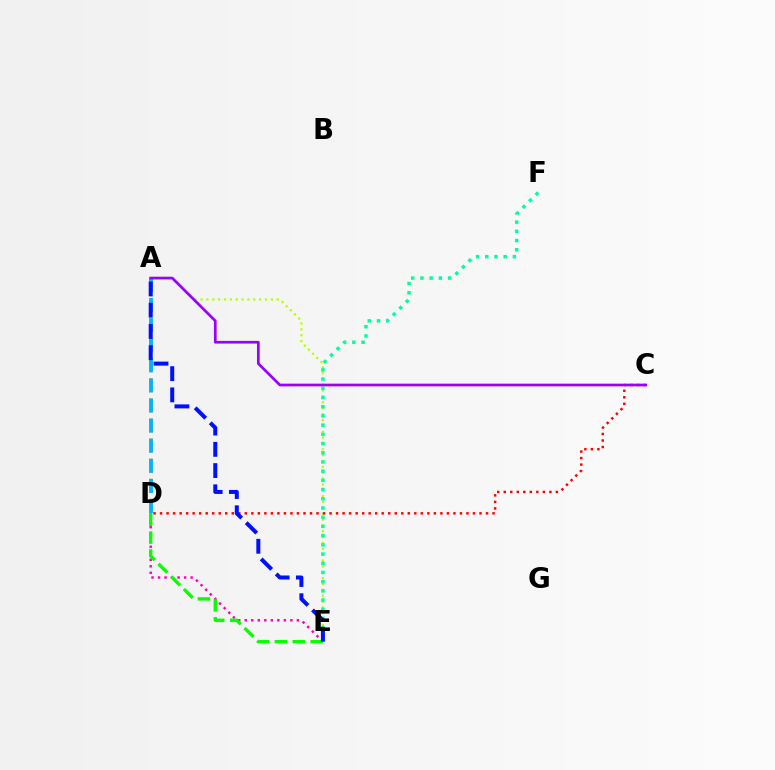{('D', 'E'): [{'color': '#ff00bd', 'line_style': 'dotted', 'thickness': 1.77}, {'color': '#08ff00', 'line_style': 'dashed', 'thickness': 2.43}], ('A', 'E'): [{'color': '#b3ff00', 'line_style': 'dotted', 'thickness': 1.59}, {'color': '#0010ff', 'line_style': 'dashed', 'thickness': 2.89}], ('A', 'D'): [{'color': '#ffa500', 'line_style': 'dashed', 'thickness': 2.73}, {'color': '#00b5ff', 'line_style': 'dashed', 'thickness': 2.73}], ('E', 'F'): [{'color': '#00ff9d', 'line_style': 'dotted', 'thickness': 2.5}], ('C', 'D'): [{'color': '#ff0000', 'line_style': 'dotted', 'thickness': 1.77}], ('A', 'C'): [{'color': '#9b00ff', 'line_style': 'solid', 'thickness': 1.94}]}